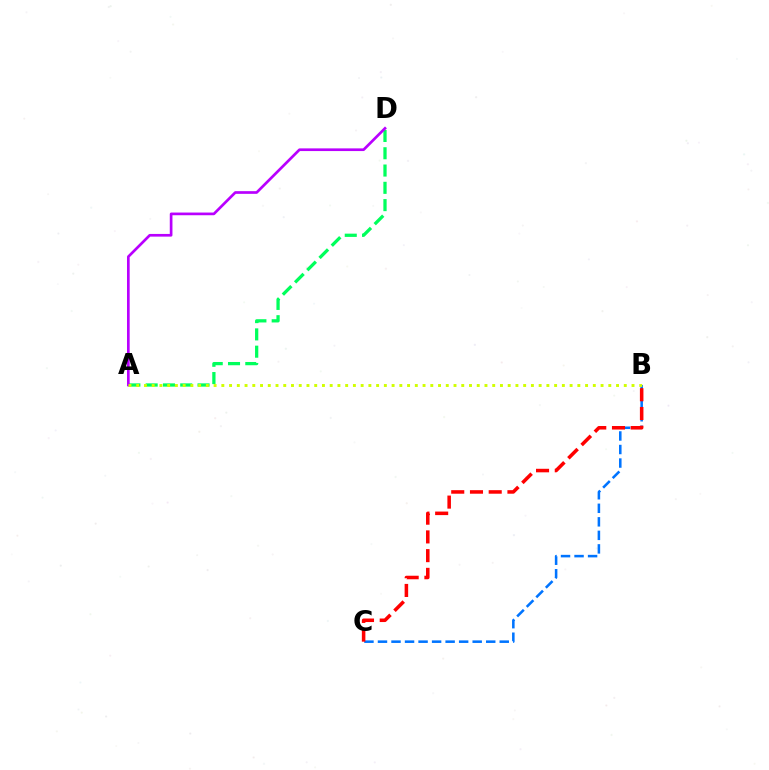{('A', 'D'): [{'color': '#00ff5c', 'line_style': 'dashed', 'thickness': 2.35}, {'color': '#b900ff', 'line_style': 'solid', 'thickness': 1.93}], ('B', 'C'): [{'color': '#0074ff', 'line_style': 'dashed', 'thickness': 1.84}, {'color': '#ff0000', 'line_style': 'dashed', 'thickness': 2.54}], ('A', 'B'): [{'color': '#d1ff00', 'line_style': 'dotted', 'thickness': 2.1}]}